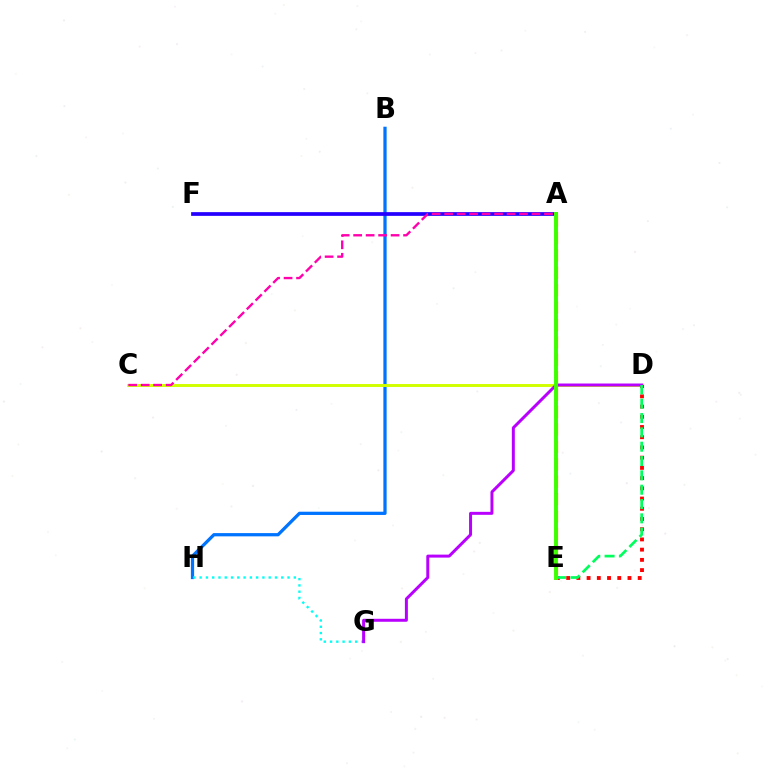{('B', 'H'): [{'color': '#0074ff', 'line_style': 'solid', 'thickness': 2.34}], ('C', 'D'): [{'color': '#d1ff00', 'line_style': 'solid', 'thickness': 2.11}], ('D', 'E'): [{'color': '#ff0000', 'line_style': 'dotted', 'thickness': 2.78}, {'color': '#00ff5c', 'line_style': 'dashed', 'thickness': 1.95}], ('G', 'H'): [{'color': '#00fff6', 'line_style': 'dotted', 'thickness': 1.71}], ('A', 'F'): [{'color': '#2500ff', 'line_style': 'solid', 'thickness': 2.68}], ('A', 'C'): [{'color': '#ff00ac', 'line_style': 'dashed', 'thickness': 1.7}], ('D', 'G'): [{'color': '#b900ff', 'line_style': 'solid', 'thickness': 2.14}], ('A', 'E'): [{'color': '#ff9400', 'line_style': 'dashed', 'thickness': 2.36}, {'color': '#3dff00', 'line_style': 'solid', 'thickness': 2.82}]}